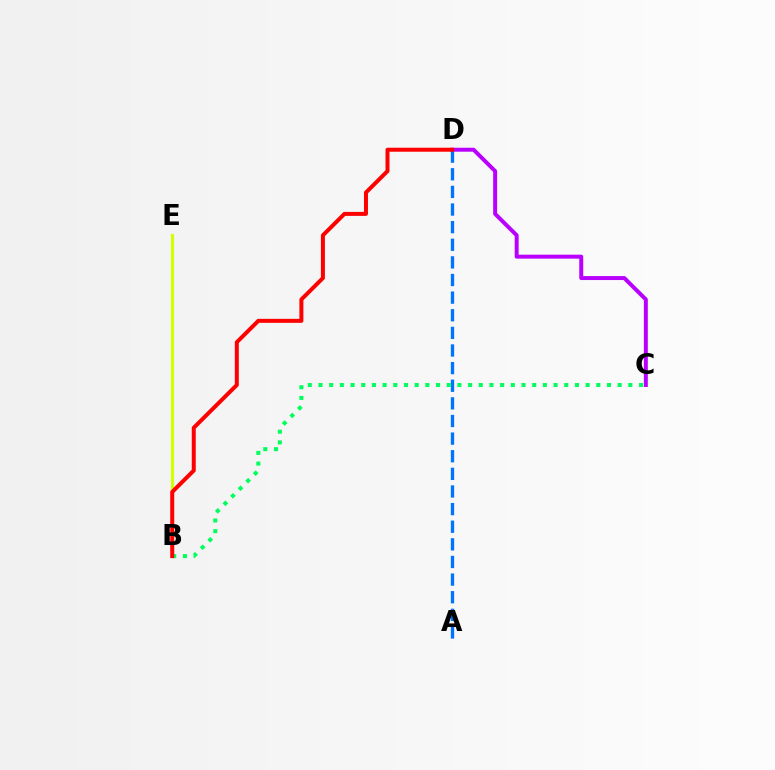{('B', 'E'): [{'color': '#d1ff00', 'line_style': 'solid', 'thickness': 2.25}], ('C', 'D'): [{'color': '#b900ff', 'line_style': 'solid', 'thickness': 2.85}], ('A', 'D'): [{'color': '#0074ff', 'line_style': 'dashed', 'thickness': 2.39}], ('B', 'C'): [{'color': '#00ff5c', 'line_style': 'dotted', 'thickness': 2.9}], ('B', 'D'): [{'color': '#ff0000', 'line_style': 'solid', 'thickness': 2.87}]}